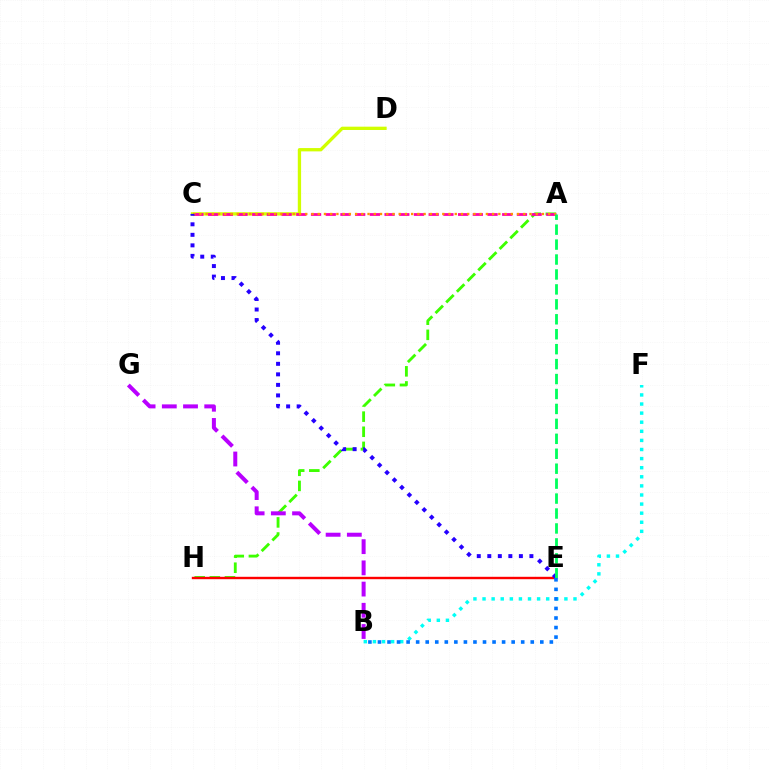{('A', 'H'): [{'color': '#3dff00', 'line_style': 'dashed', 'thickness': 2.05}], ('E', 'H'): [{'color': '#ff0000', 'line_style': 'solid', 'thickness': 1.73}], ('C', 'D'): [{'color': '#d1ff00', 'line_style': 'solid', 'thickness': 2.38}], ('B', 'F'): [{'color': '#00fff6', 'line_style': 'dotted', 'thickness': 2.47}], ('A', 'C'): [{'color': '#ff00ac', 'line_style': 'dashed', 'thickness': 2.0}, {'color': '#ff9400', 'line_style': 'dotted', 'thickness': 1.69}], ('C', 'E'): [{'color': '#2500ff', 'line_style': 'dotted', 'thickness': 2.86}], ('B', 'G'): [{'color': '#b900ff', 'line_style': 'dashed', 'thickness': 2.88}], ('A', 'E'): [{'color': '#00ff5c', 'line_style': 'dashed', 'thickness': 2.03}], ('B', 'E'): [{'color': '#0074ff', 'line_style': 'dotted', 'thickness': 2.59}]}